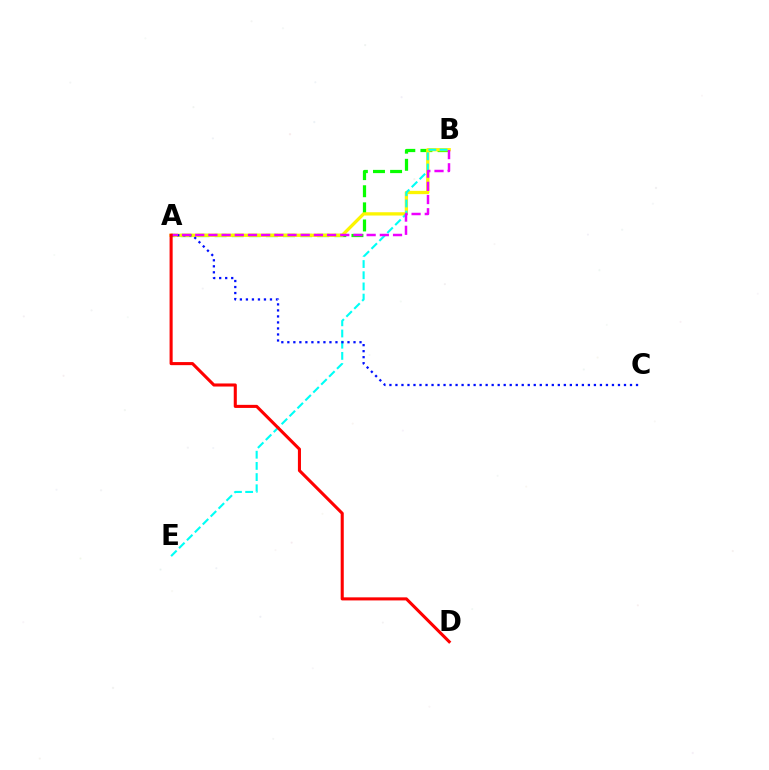{('A', 'B'): [{'color': '#08ff00', 'line_style': 'dashed', 'thickness': 2.32}, {'color': '#fcf500', 'line_style': 'solid', 'thickness': 2.37}, {'color': '#ee00ff', 'line_style': 'dashed', 'thickness': 1.79}], ('B', 'E'): [{'color': '#00fff6', 'line_style': 'dashed', 'thickness': 1.52}], ('A', 'C'): [{'color': '#0010ff', 'line_style': 'dotted', 'thickness': 1.63}], ('A', 'D'): [{'color': '#ff0000', 'line_style': 'solid', 'thickness': 2.21}]}